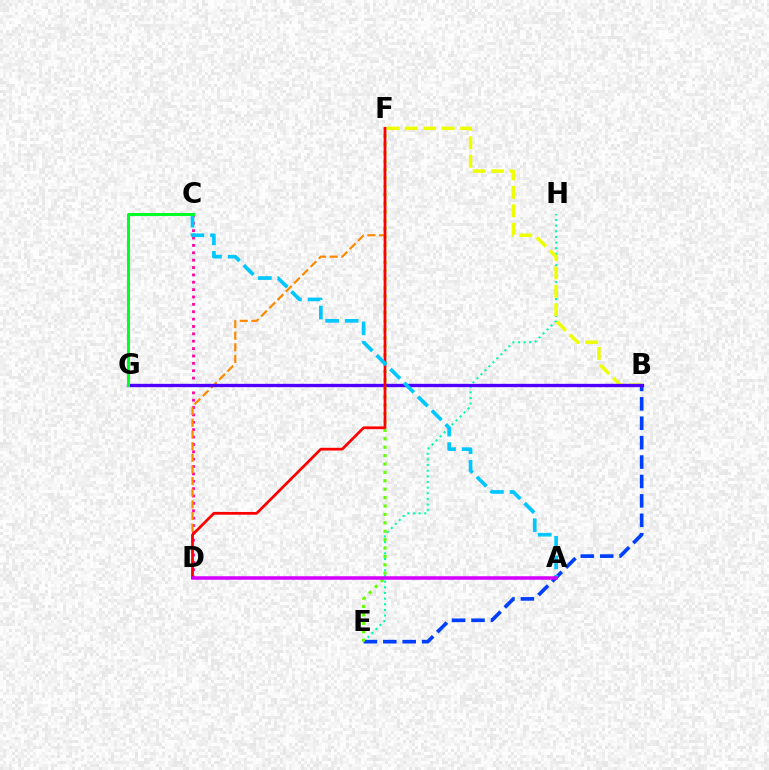{('C', 'D'): [{'color': '#ff00a0', 'line_style': 'dotted', 'thickness': 2.0}], ('E', 'H'): [{'color': '#00ffaf', 'line_style': 'dotted', 'thickness': 1.54}], ('B', 'F'): [{'color': '#eeff00', 'line_style': 'dashed', 'thickness': 2.51}], ('B', 'E'): [{'color': '#003fff', 'line_style': 'dashed', 'thickness': 2.64}], ('D', 'F'): [{'color': '#ff8800', 'line_style': 'dashed', 'thickness': 1.58}, {'color': '#ff0000', 'line_style': 'solid', 'thickness': 1.96}], ('B', 'G'): [{'color': '#4f00ff', 'line_style': 'solid', 'thickness': 2.4}], ('E', 'F'): [{'color': '#66ff00', 'line_style': 'dotted', 'thickness': 2.28}], ('A', 'C'): [{'color': '#00c7ff', 'line_style': 'dashed', 'thickness': 2.65}], ('C', 'G'): [{'color': '#00ff27', 'line_style': 'solid', 'thickness': 2.18}], ('A', 'D'): [{'color': '#d600ff', 'line_style': 'solid', 'thickness': 2.53}]}